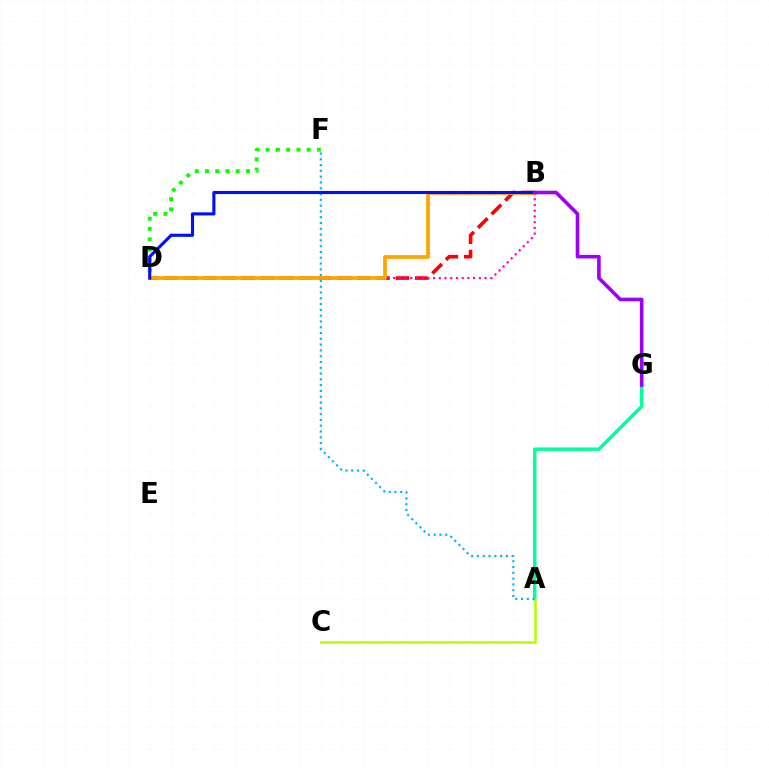{('B', 'D'): [{'color': '#ff0000', 'line_style': 'dashed', 'thickness': 2.62}, {'color': '#ff00bd', 'line_style': 'dotted', 'thickness': 1.55}, {'color': '#ffa500', 'line_style': 'solid', 'thickness': 2.69}, {'color': '#0010ff', 'line_style': 'solid', 'thickness': 2.24}], ('A', 'G'): [{'color': '#00ff9d', 'line_style': 'solid', 'thickness': 2.49}], ('D', 'F'): [{'color': '#08ff00', 'line_style': 'dotted', 'thickness': 2.79}], ('A', 'C'): [{'color': '#b3ff00', 'line_style': 'solid', 'thickness': 1.82}], ('A', 'F'): [{'color': '#00b5ff', 'line_style': 'dotted', 'thickness': 1.57}], ('B', 'G'): [{'color': '#9b00ff', 'line_style': 'solid', 'thickness': 2.59}]}